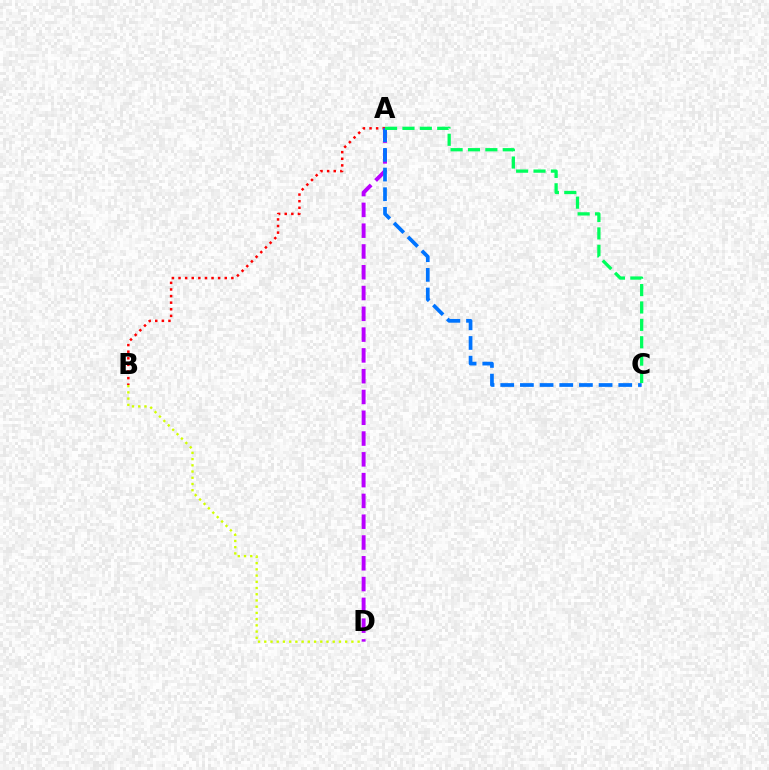{('A', 'B'): [{'color': '#ff0000', 'line_style': 'dotted', 'thickness': 1.79}], ('A', 'D'): [{'color': '#b900ff', 'line_style': 'dashed', 'thickness': 2.82}], ('A', 'C'): [{'color': '#0074ff', 'line_style': 'dashed', 'thickness': 2.67}, {'color': '#00ff5c', 'line_style': 'dashed', 'thickness': 2.36}], ('B', 'D'): [{'color': '#d1ff00', 'line_style': 'dotted', 'thickness': 1.69}]}